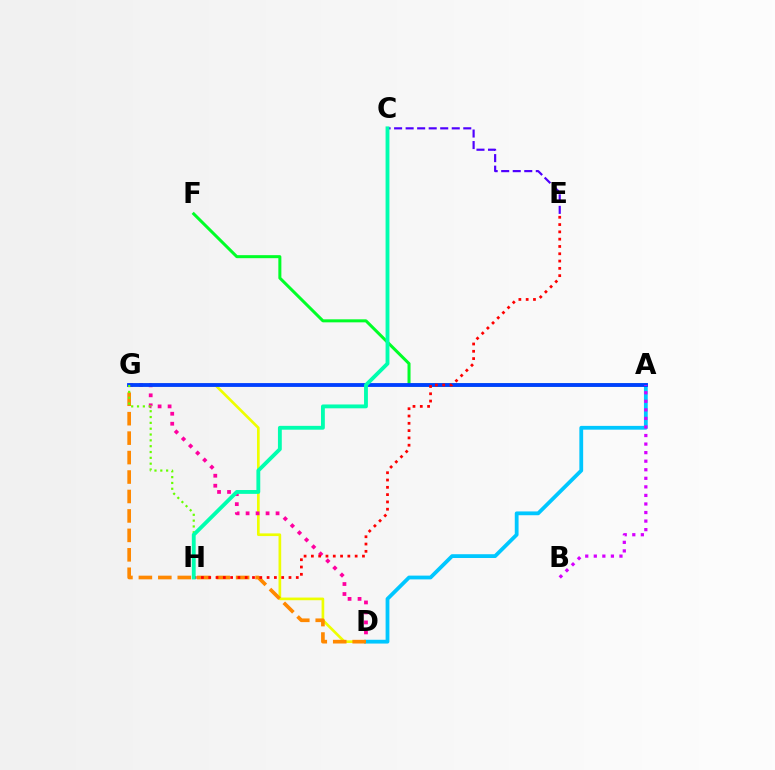{('D', 'G'): [{'color': '#eeff00', 'line_style': 'solid', 'thickness': 1.92}, {'color': '#ff00a0', 'line_style': 'dotted', 'thickness': 2.71}, {'color': '#ff8800', 'line_style': 'dashed', 'thickness': 2.64}], ('C', 'E'): [{'color': '#4f00ff', 'line_style': 'dashed', 'thickness': 1.57}], ('A', 'F'): [{'color': '#00ff27', 'line_style': 'solid', 'thickness': 2.17}], ('A', 'D'): [{'color': '#00c7ff', 'line_style': 'solid', 'thickness': 2.73}], ('A', 'G'): [{'color': '#003fff', 'line_style': 'solid', 'thickness': 2.76}], ('E', 'H'): [{'color': '#ff0000', 'line_style': 'dotted', 'thickness': 1.98}], ('A', 'B'): [{'color': '#d600ff', 'line_style': 'dotted', 'thickness': 2.32}], ('G', 'H'): [{'color': '#66ff00', 'line_style': 'dotted', 'thickness': 1.58}], ('C', 'H'): [{'color': '#00ffaf', 'line_style': 'solid', 'thickness': 2.77}]}